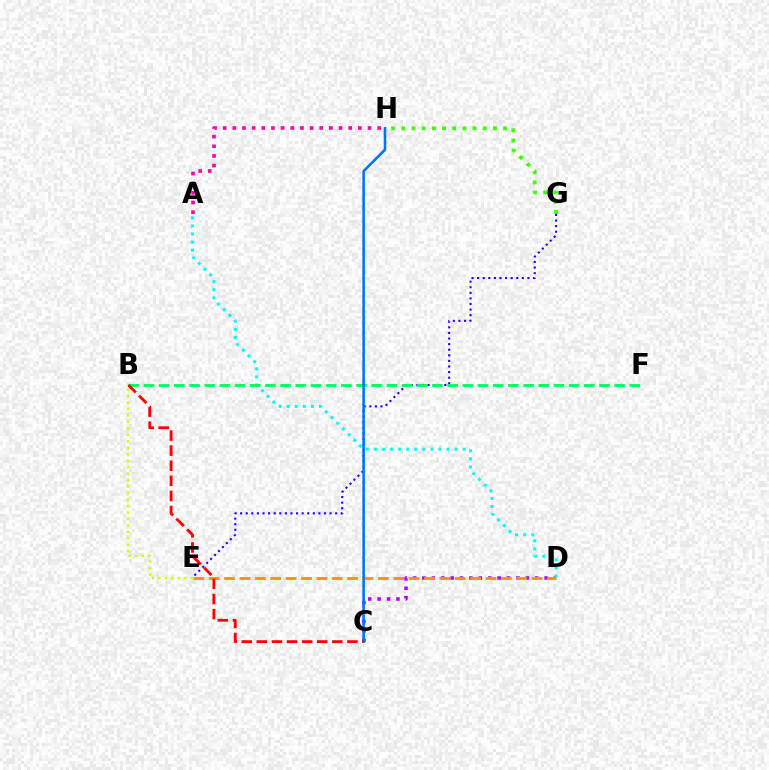{('G', 'H'): [{'color': '#3dff00', 'line_style': 'dotted', 'thickness': 2.77}], ('C', 'D'): [{'color': '#b900ff', 'line_style': 'dotted', 'thickness': 2.55}], ('B', 'E'): [{'color': '#d1ff00', 'line_style': 'dotted', 'thickness': 1.76}], ('E', 'G'): [{'color': '#2500ff', 'line_style': 'dotted', 'thickness': 1.52}], ('A', 'H'): [{'color': '#ff00ac', 'line_style': 'dotted', 'thickness': 2.62}], ('A', 'D'): [{'color': '#00fff6', 'line_style': 'dotted', 'thickness': 2.19}], ('D', 'E'): [{'color': '#ff9400', 'line_style': 'dashed', 'thickness': 2.09}], ('B', 'F'): [{'color': '#00ff5c', 'line_style': 'dashed', 'thickness': 2.06}], ('C', 'H'): [{'color': '#0074ff', 'line_style': 'solid', 'thickness': 1.85}], ('B', 'C'): [{'color': '#ff0000', 'line_style': 'dashed', 'thickness': 2.05}]}